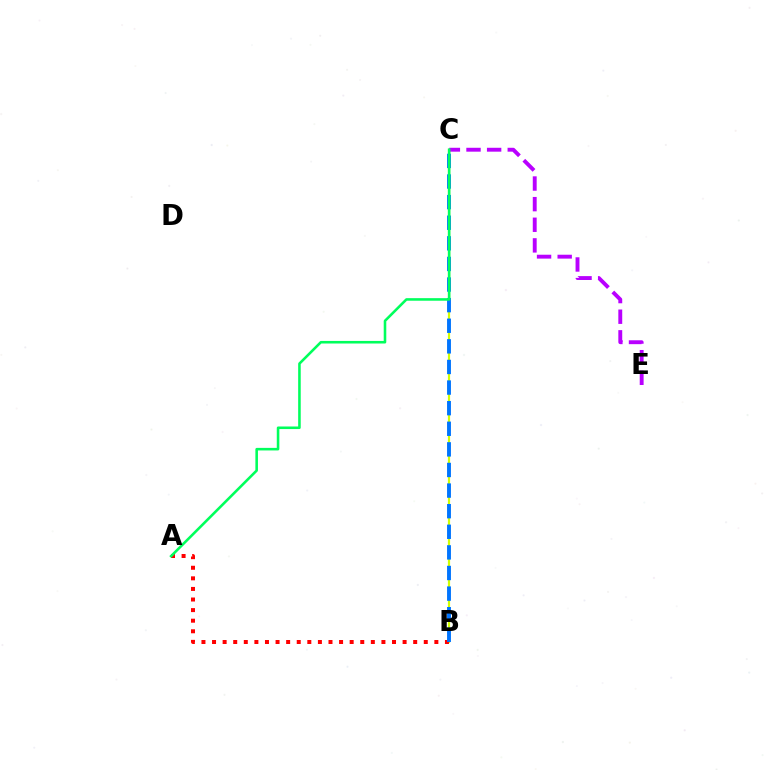{('B', 'C'): [{'color': '#d1ff00', 'line_style': 'solid', 'thickness': 1.57}, {'color': '#0074ff', 'line_style': 'dashed', 'thickness': 2.8}], ('A', 'B'): [{'color': '#ff0000', 'line_style': 'dotted', 'thickness': 2.88}], ('C', 'E'): [{'color': '#b900ff', 'line_style': 'dashed', 'thickness': 2.8}], ('A', 'C'): [{'color': '#00ff5c', 'line_style': 'solid', 'thickness': 1.85}]}